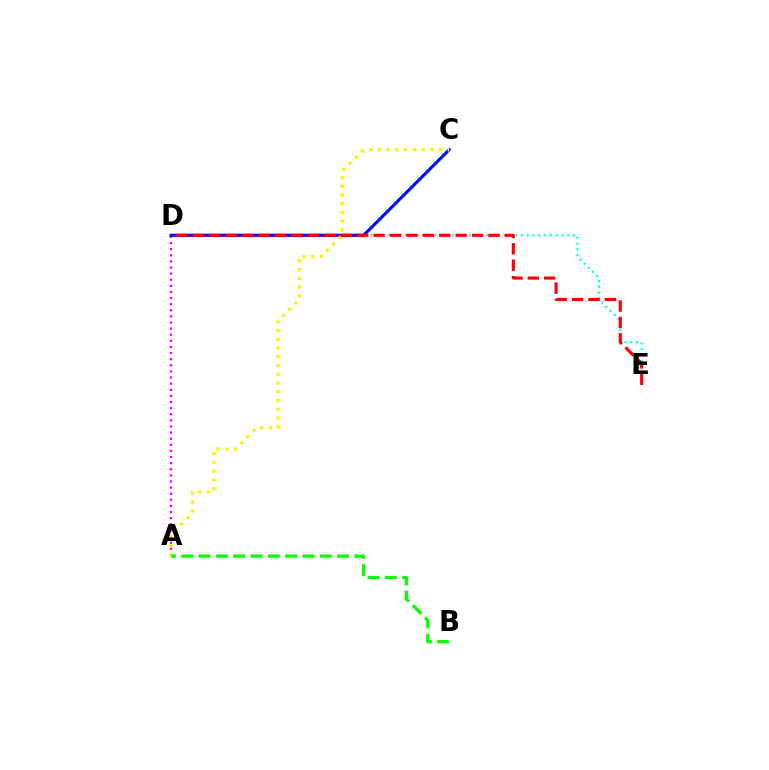{('D', 'E'): [{'color': '#00fff6', 'line_style': 'dotted', 'thickness': 1.57}, {'color': '#ff0000', 'line_style': 'dashed', 'thickness': 2.23}], ('A', 'D'): [{'color': '#ee00ff', 'line_style': 'dotted', 'thickness': 1.66}], ('C', 'D'): [{'color': '#0010ff', 'line_style': 'solid', 'thickness': 2.26}], ('A', 'C'): [{'color': '#fcf500', 'line_style': 'dotted', 'thickness': 2.37}], ('A', 'B'): [{'color': '#08ff00', 'line_style': 'dashed', 'thickness': 2.35}]}